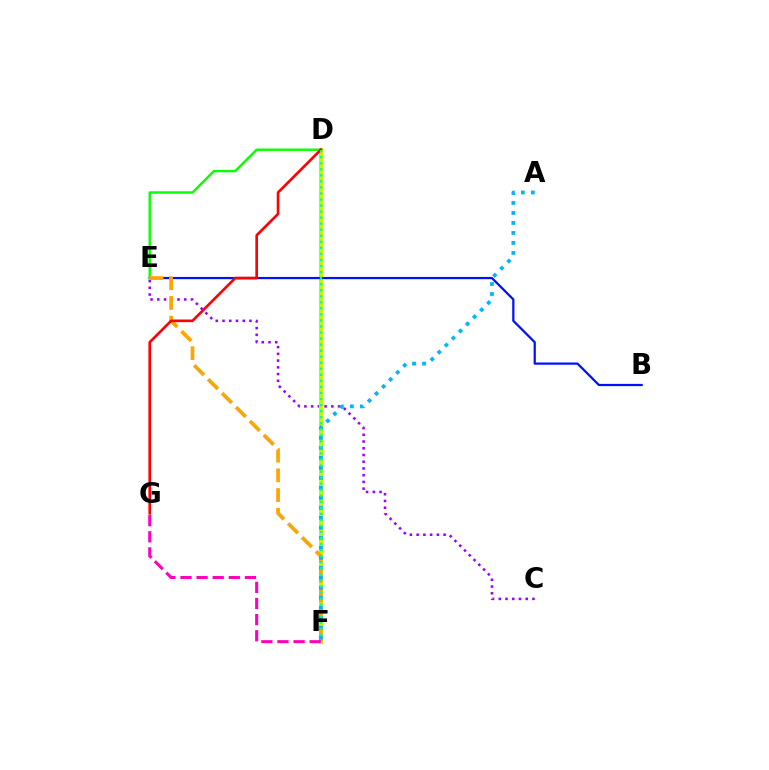{('C', 'E'): [{'color': '#9b00ff', 'line_style': 'dotted', 'thickness': 1.83}], ('D', 'F'): [{'color': '#b3ff00', 'line_style': 'solid', 'thickness': 2.93}, {'color': '#00ff9d', 'line_style': 'dotted', 'thickness': 1.64}], ('B', 'E'): [{'color': '#0010ff', 'line_style': 'solid', 'thickness': 1.61}], ('D', 'E'): [{'color': '#08ff00', 'line_style': 'solid', 'thickness': 1.73}], ('E', 'F'): [{'color': '#ffa500', 'line_style': 'dashed', 'thickness': 2.68}], ('D', 'G'): [{'color': '#ff0000', 'line_style': 'solid', 'thickness': 1.9}], ('A', 'F'): [{'color': '#00b5ff', 'line_style': 'dotted', 'thickness': 2.71}], ('F', 'G'): [{'color': '#ff00bd', 'line_style': 'dashed', 'thickness': 2.19}]}